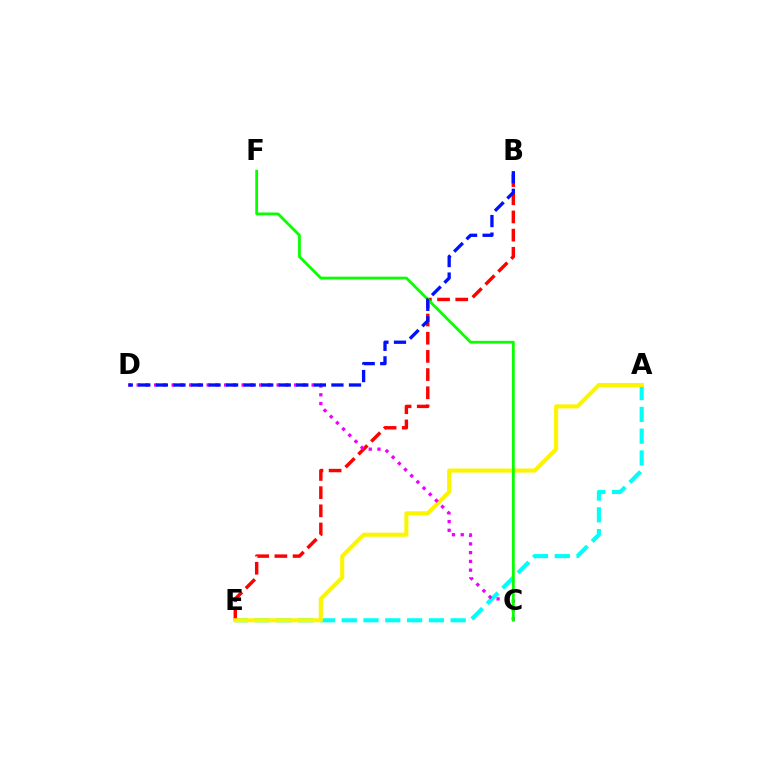{('A', 'E'): [{'color': '#00fff6', 'line_style': 'dashed', 'thickness': 2.96}, {'color': '#fcf500', 'line_style': 'solid', 'thickness': 2.93}], ('B', 'E'): [{'color': '#ff0000', 'line_style': 'dashed', 'thickness': 2.47}], ('C', 'D'): [{'color': '#ee00ff', 'line_style': 'dotted', 'thickness': 2.38}], ('C', 'F'): [{'color': '#08ff00', 'line_style': 'solid', 'thickness': 2.0}], ('B', 'D'): [{'color': '#0010ff', 'line_style': 'dashed', 'thickness': 2.38}]}